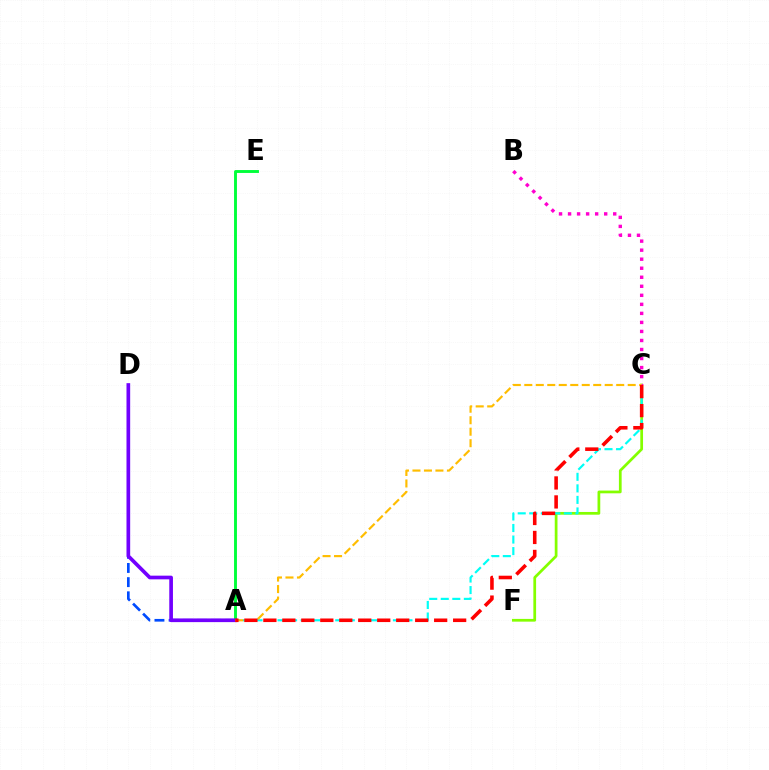{('C', 'F'): [{'color': '#84ff00', 'line_style': 'solid', 'thickness': 1.97}], ('B', 'C'): [{'color': '#ff00cf', 'line_style': 'dotted', 'thickness': 2.45}], ('A', 'D'): [{'color': '#004bff', 'line_style': 'dashed', 'thickness': 1.93}, {'color': '#7200ff', 'line_style': 'solid', 'thickness': 2.65}], ('A', 'E'): [{'color': '#00ff39', 'line_style': 'solid', 'thickness': 2.09}], ('A', 'C'): [{'color': '#00fff6', 'line_style': 'dashed', 'thickness': 1.57}, {'color': '#ffbd00', 'line_style': 'dashed', 'thickness': 1.56}, {'color': '#ff0000', 'line_style': 'dashed', 'thickness': 2.58}]}